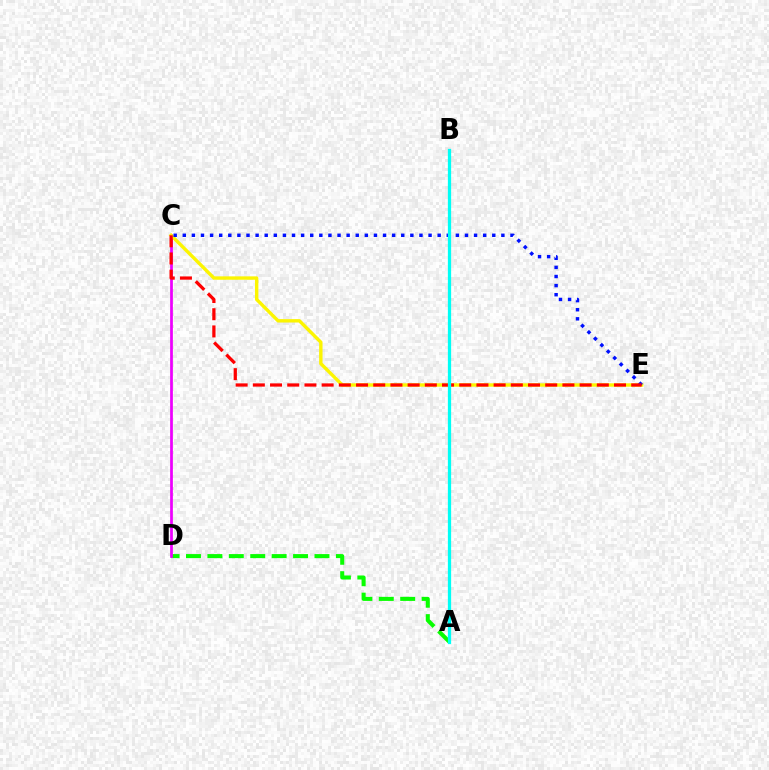{('A', 'D'): [{'color': '#08ff00', 'line_style': 'dashed', 'thickness': 2.91}], ('C', 'D'): [{'color': '#ee00ff', 'line_style': 'solid', 'thickness': 1.98}], ('C', 'E'): [{'color': '#fcf500', 'line_style': 'solid', 'thickness': 2.45}, {'color': '#0010ff', 'line_style': 'dotted', 'thickness': 2.47}, {'color': '#ff0000', 'line_style': 'dashed', 'thickness': 2.34}], ('A', 'B'): [{'color': '#00fff6', 'line_style': 'solid', 'thickness': 2.34}]}